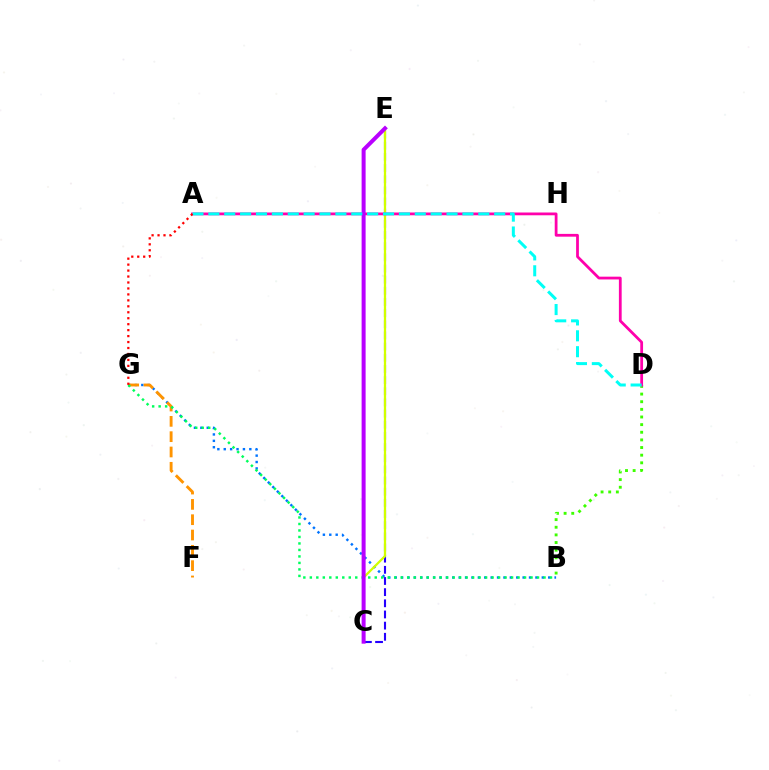{('B', 'G'): [{'color': '#0074ff', 'line_style': 'dotted', 'thickness': 1.74}, {'color': '#00ff5c', 'line_style': 'dotted', 'thickness': 1.76}], ('B', 'D'): [{'color': '#3dff00', 'line_style': 'dotted', 'thickness': 2.07}], ('C', 'E'): [{'color': '#2500ff', 'line_style': 'dashed', 'thickness': 1.52}, {'color': '#d1ff00', 'line_style': 'solid', 'thickness': 1.63}, {'color': '#b900ff', 'line_style': 'solid', 'thickness': 2.88}], ('F', 'G'): [{'color': '#ff9400', 'line_style': 'dashed', 'thickness': 2.08}], ('A', 'D'): [{'color': '#ff00ac', 'line_style': 'solid', 'thickness': 2.0}, {'color': '#00fff6', 'line_style': 'dashed', 'thickness': 2.16}], ('A', 'G'): [{'color': '#ff0000', 'line_style': 'dotted', 'thickness': 1.62}]}